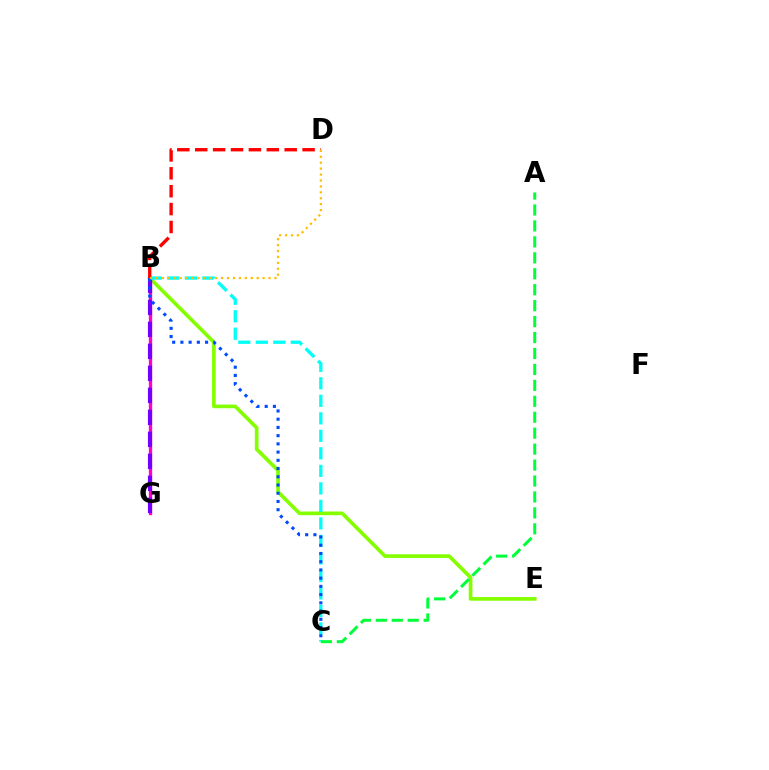{('B', 'E'): [{'color': '#84ff00', 'line_style': 'solid', 'thickness': 2.65}], ('B', 'G'): [{'color': '#ff00cf', 'line_style': 'solid', 'thickness': 2.4}, {'color': '#7200ff', 'line_style': 'dashed', 'thickness': 2.99}], ('B', 'C'): [{'color': '#00fff6', 'line_style': 'dashed', 'thickness': 2.38}, {'color': '#004bff', 'line_style': 'dotted', 'thickness': 2.24}], ('B', 'D'): [{'color': '#ff0000', 'line_style': 'dashed', 'thickness': 2.43}, {'color': '#ffbd00', 'line_style': 'dotted', 'thickness': 1.61}], ('A', 'C'): [{'color': '#00ff39', 'line_style': 'dashed', 'thickness': 2.17}]}